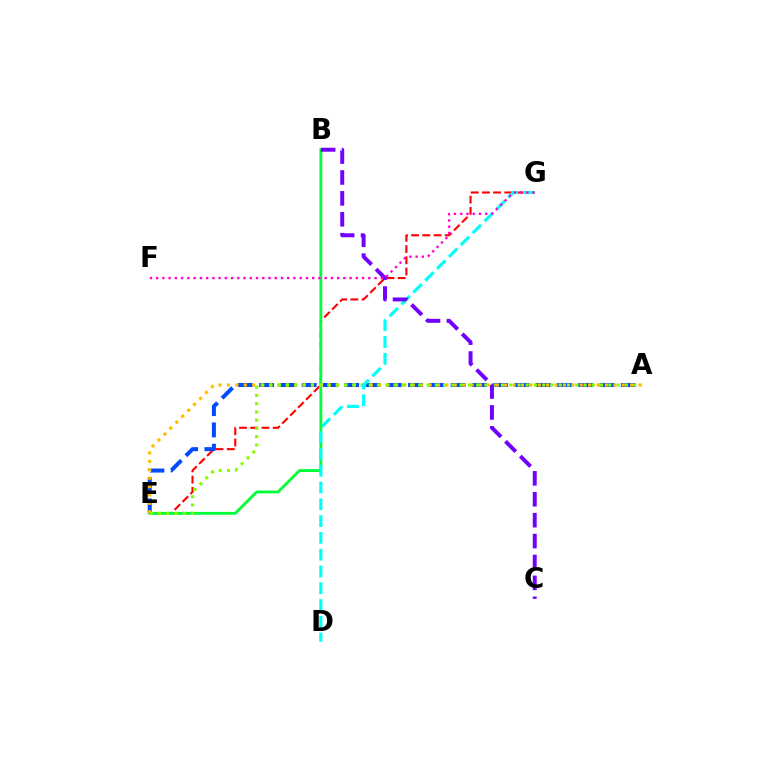{('E', 'G'): [{'color': '#ff0000', 'line_style': 'dashed', 'thickness': 1.53}], ('B', 'E'): [{'color': '#00ff39', 'line_style': 'solid', 'thickness': 2.05}], ('A', 'E'): [{'color': '#004bff', 'line_style': 'dashed', 'thickness': 2.89}, {'color': '#ffbd00', 'line_style': 'dotted', 'thickness': 2.28}, {'color': '#84ff00', 'line_style': 'dotted', 'thickness': 2.24}], ('D', 'G'): [{'color': '#00fff6', 'line_style': 'dashed', 'thickness': 2.28}], ('B', 'C'): [{'color': '#7200ff', 'line_style': 'dashed', 'thickness': 2.84}], ('F', 'G'): [{'color': '#ff00cf', 'line_style': 'dotted', 'thickness': 1.7}]}